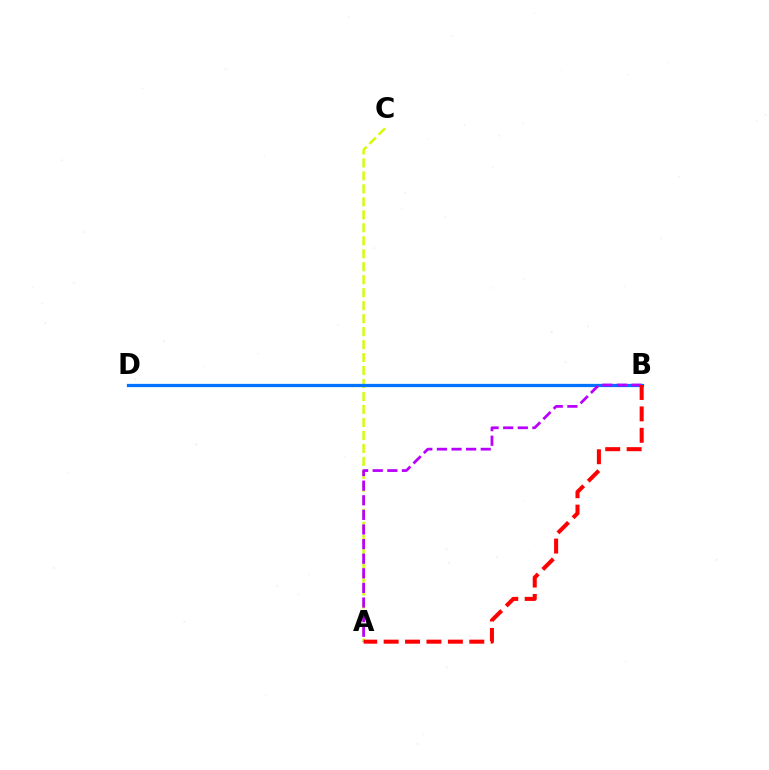{('A', 'C'): [{'color': '#d1ff00', 'line_style': 'dashed', 'thickness': 1.76}], ('B', 'D'): [{'color': '#00ff5c', 'line_style': 'dotted', 'thickness': 1.98}, {'color': '#0074ff', 'line_style': 'solid', 'thickness': 2.34}], ('A', 'B'): [{'color': '#b900ff', 'line_style': 'dashed', 'thickness': 1.98}, {'color': '#ff0000', 'line_style': 'dashed', 'thickness': 2.91}]}